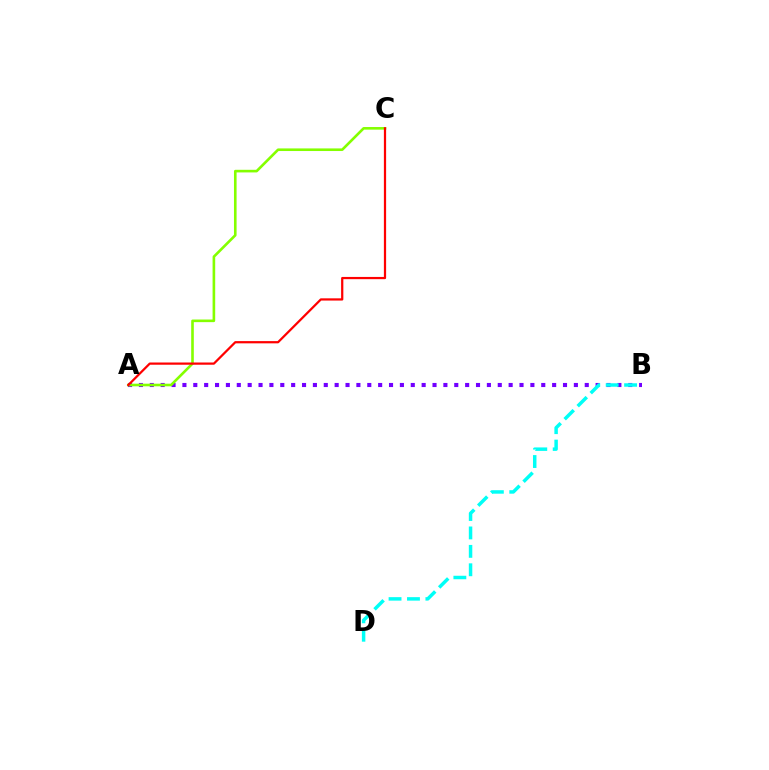{('A', 'B'): [{'color': '#7200ff', 'line_style': 'dotted', 'thickness': 2.95}], ('A', 'C'): [{'color': '#84ff00', 'line_style': 'solid', 'thickness': 1.89}, {'color': '#ff0000', 'line_style': 'solid', 'thickness': 1.61}], ('B', 'D'): [{'color': '#00fff6', 'line_style': 'dashed', 'thickness': 2.5}]}